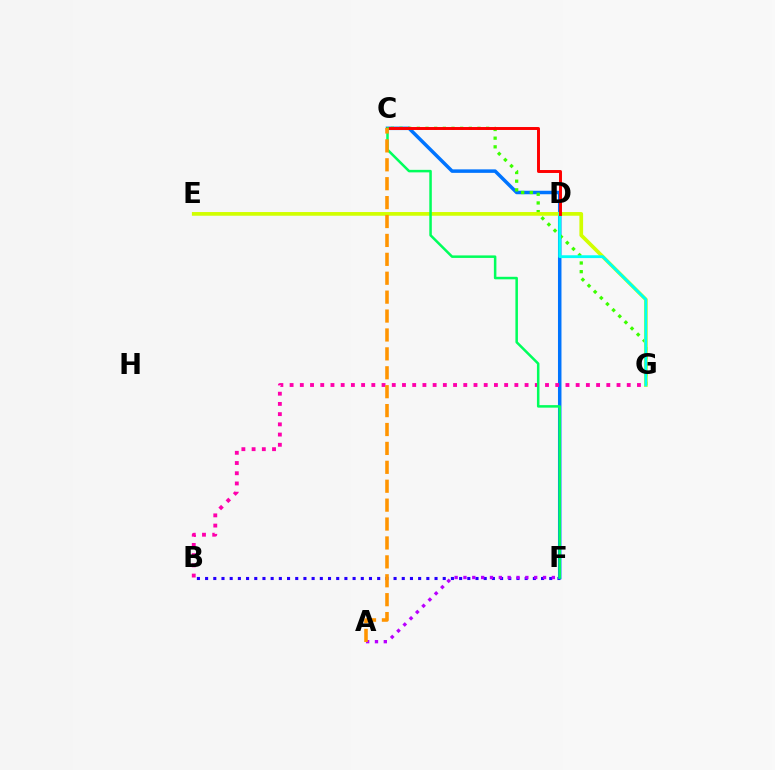{('B', 'F'): [{'color': '#2500ff', 'line_style': 'dotted', 'thickness': 2.23}], ('C', 'F'): [{'color': '#0074ff', 'line_style': 'solid', 'thickness': 2.51}, {'color': '#00ff5c', 'line_style': 'solid', 'thickness': 1.81}], ('C', 'G'): [{'color': '#3dff00', 'line_style': 'dotted', 'thickness': 2.35}], ('A', 'F'): [{'color': '#b900ff', 'line_style': 'dotted', 'thickness': 2.4}], ('B', 'G'): [{'color': '#ff00ac', 'line_style': 'dotted', 'thickness': 2.78}], ('E', 'G'): [{'color': '#d1ff00', 'line_style': 'solid', 'thickness': 2.66}], ('D', 'G'): [{'color': '#00fff6', 'line_style': 'solid', 'thickness': 2.03}], ('C', 'D'): [{'color': '#ff0000', 'line_style': 'solid', 'thickness': 2.13}], ('A', 'C'): [{'color': '#ff9400', 'line_style': 'dashed', 'thickness': 2.57}]}